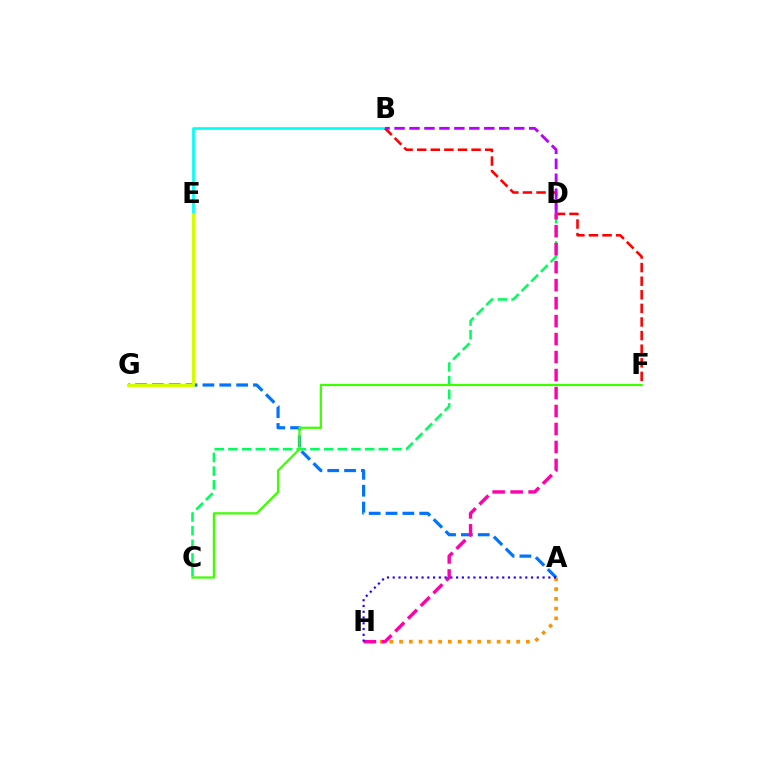{('A', 'G'): [{'color': '#0074ff', 'line_style': 'dashed', 'thickness': 2.29}], ('B', 'E'): [{'color': '#00fff6', 'line_style': 'solid', 'thickness': 1.95}], ('B', 'F'): [{'color': '#ff0000', 'line_style': 'dashed', 'thickness': 1.85}], ('B', 'D'): [{'color': '#b900ff', 'line_style': 'dashed', 'thickness': 2.03}], ('C', 'D'): [{'color': '#00ff5c', 'line_style': 'dashed', 'thickness': 1.86}], ('A', 'H'): [{'color': '#ff9400', 'line_style': 'dotted', 'thickness': 2.65}, {'color': '#2500ff', 'line_style': 'dotted', 'thickness': 1.57}], ('C', 'F'): [{'color': '#3dff00', 'line_style': 'solid', 'thickness': 1.6}], ('D', 'H'): [{'color': '#ff00ac', 'line_style': 'dashed', 'thickness': 2.44}], ('E', 'G'): [{'color': '#d1ff00', 'line_style': 'solid', 'thickness': 2.19}]}